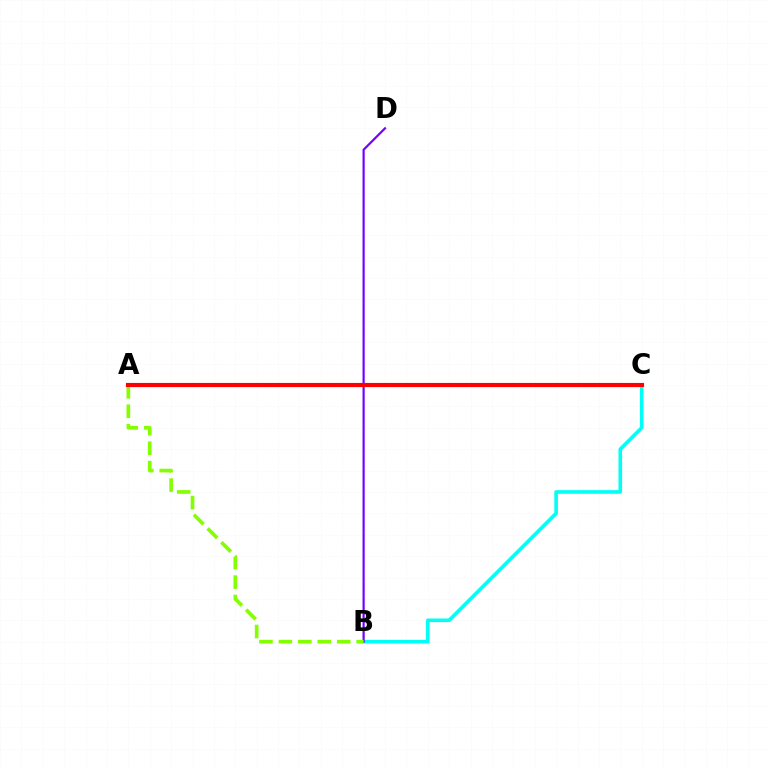{('B', 'C'): [{'color': '#00fff6', 'line_style': 'solid', 'thickness': 2.59}], ('B', 'D'): [{'color': '#7200ff', 'line_style': 'solid', 'thickness': 1.57}], ('A', 'B'): [{'color': '#84ff00', 'line_style': 'dashed', 'thickness': 2.64}], ('A', 'C'): [{'color': '#ff0000', 'line_style': 'solid', 'thickness': 2.99}]}